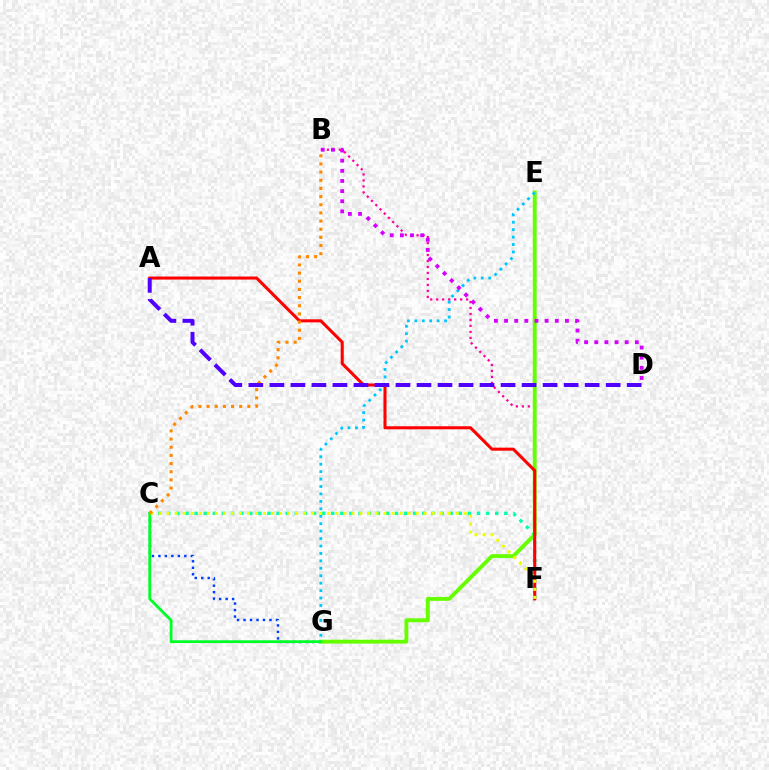{('B', 'F'): [{'color': '#ff00a0', 'line_style': 'dotted', 'thickness': 1.63}], ('C', 'F'): [{'color': '#00ffaf', 'line_style': 'dotted', 'thickness': 2.47}, {'color': '#eeff00', 'line_style': 'dotted', 'thickness': 2.18}], ('C', 'G'): [{'color': '#003fff', 'line_style': 'dotted', 'thickness': 1.76}, {'color': '#00ff27', 'line_style': 'solid', 'thickness': 2.01}], ('E', 'G'): [{'color': '#66ff00', 'line_style': 'solid', 'thickness': 2.81}, {'color': '#00c7ff', 'line_style': 'dotted', 'thickness': 2.02}], ('A', 'F'): [{'color': '#ff0000', 'line_style': 'solid', 'thickness': 2.2}], ('B', 'C'): [{'color': '#ff8800', 'line_style': 'dotted', 'thickness': 2.22}], ('A', 'D'): [{'color': '#4f00ff', 'line_style': 'dashed', 'thickness': 2.86}], ('B', 'D'): [{'color': '#d600ff', 'line_style': 'dotted', 'thickness': 2.76}]}